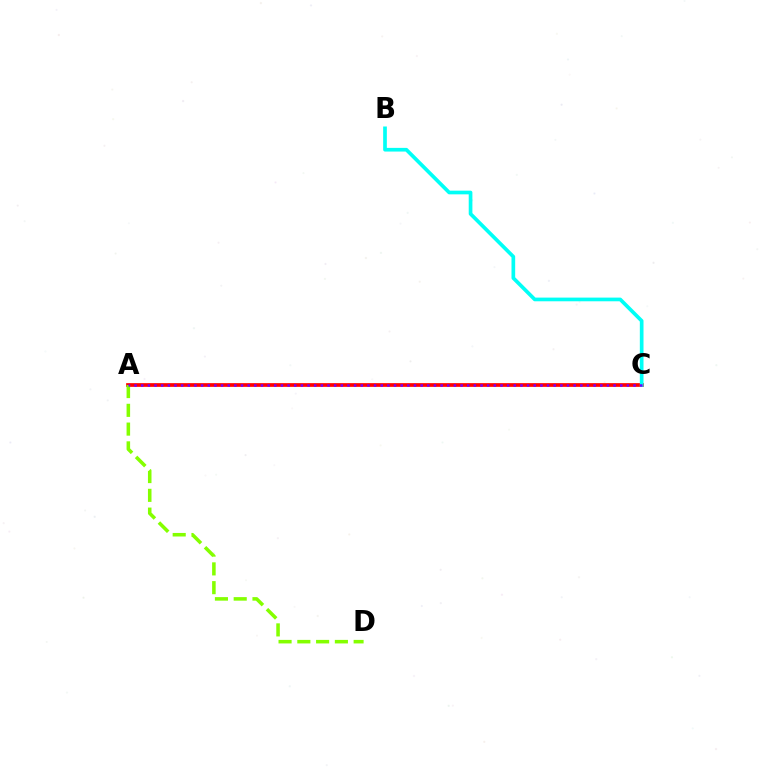{('A', 'C'): [{'color': '#ff0000', 'line_style': 'solid', 'thickness': 2.67}, {'color': '#7200ff', 'line_style': 'dotted', 'thickness': 1.81}], ('A', 'D'): [{'color': '#84ff00', 'line_style': 'dashed', 'thickness': 2.55}], ('B', 'C'): [{'color': '#00fff6', 'line_style': 'solid', 'thickness': 2.65}]}